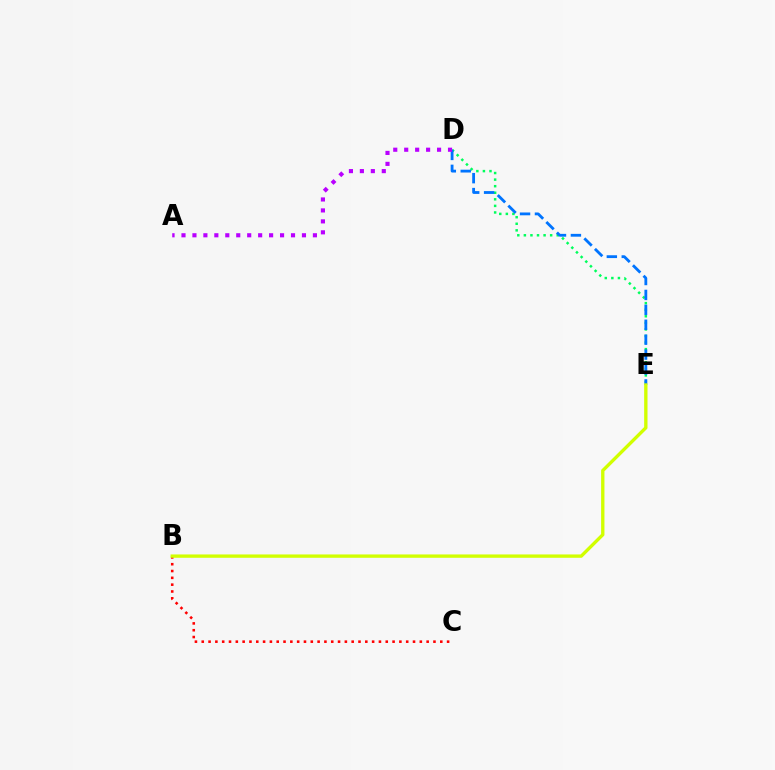{('B', 'C'): [{'color': '#ff0000', 'line_style': 'dotted', 'thickness': 1.85}], ('D', 'E'): [{'color': '#00ff5c', 'line_style': 'dotted', 'thickness': 1.79}, {'color': '#0074ff', 'line_style': 'dashed', 'thickness': 2.03}], ('B', 'E'): [{'color': '#d1ff00', 'line_style': 'solid', 'thickness': 2.41}], ('A', 'D'): [{'color': '#b900ff', 'line_style': 'dotted', 'thickness': 2.98}]}